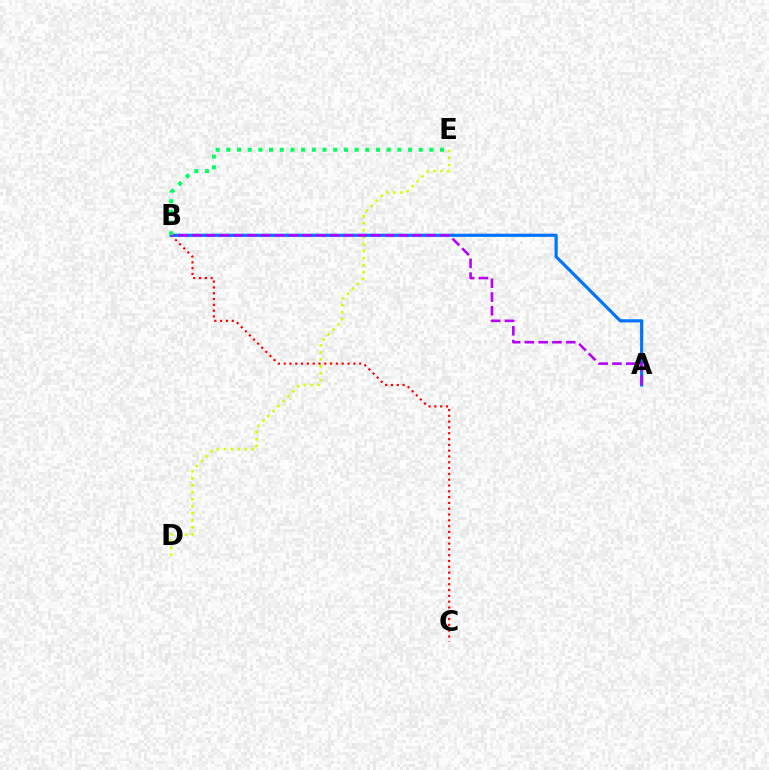{('B', 'C'): [{'color': '#ff0000', 'line_style': 'dotted', 'thickness': 1.58}], ('D', 'E'): [{'color': '#d1ff00', 'line_style': 'dotted', 'thickness': 1.9}], ('A', 'B'): [{'color': '#0074ff', 'line_style': 'solid', 'thickness': 2.28}, {'color': '#b900ff', 'line_style': 'dashed', 'thickness': 1.87}], ('B', 'E'): [{'color': '#00ff5c', 'line_style': 'dotted', 'thickness': 2.9}]}